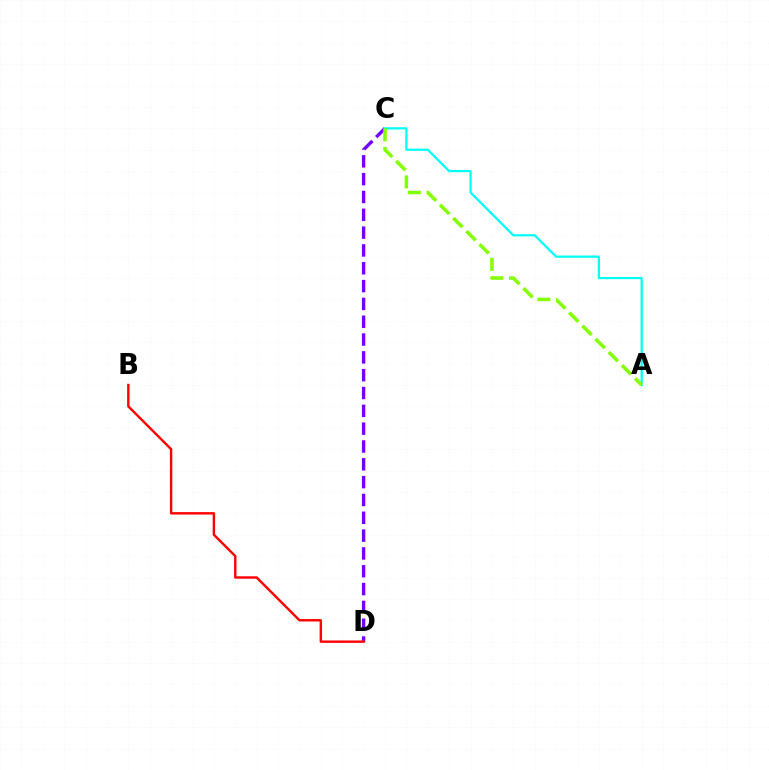{('C', 'D'): [{'color': '#7200ff', 'line_style': 'dashed', 'thickness': 2.42}], ('A', 'C'): [{'color': '#00fff6', 'line_style': 'solid', 'thickness': 1.6}, {'color': '#84ff00', 'line_style': 'dashed', 'thickness': 2.53}], ('B', 'D'): [{'color': '#ff0000', 'line_style': 'solid', 'thickness': 1.74}]}